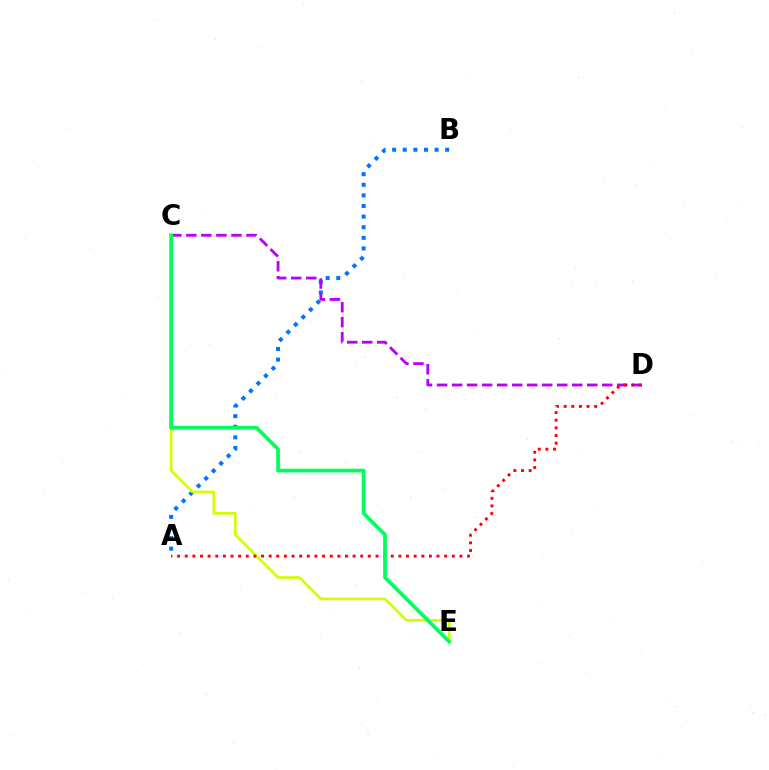{('A', 'B'): [{'color': '#0074ff', 'line_style': 'dotted', 'thickness': 2.88}], ('C', 'D'): [{'color': '#b900ff', 'line_style': 'dashed', 'thickness': 2.04}], ('C', 'E'): [{'color': '#d1ff00', 'line_style': 'solid', 'thickness': 1.92}, {'color': '#00ff5c', 'line_style': 'solid', 'thickness': 2.68}], ('A', 'D'): [{'color': '#ff0000', 'line_style': 'dotted', 'thickness': 2.07}]}